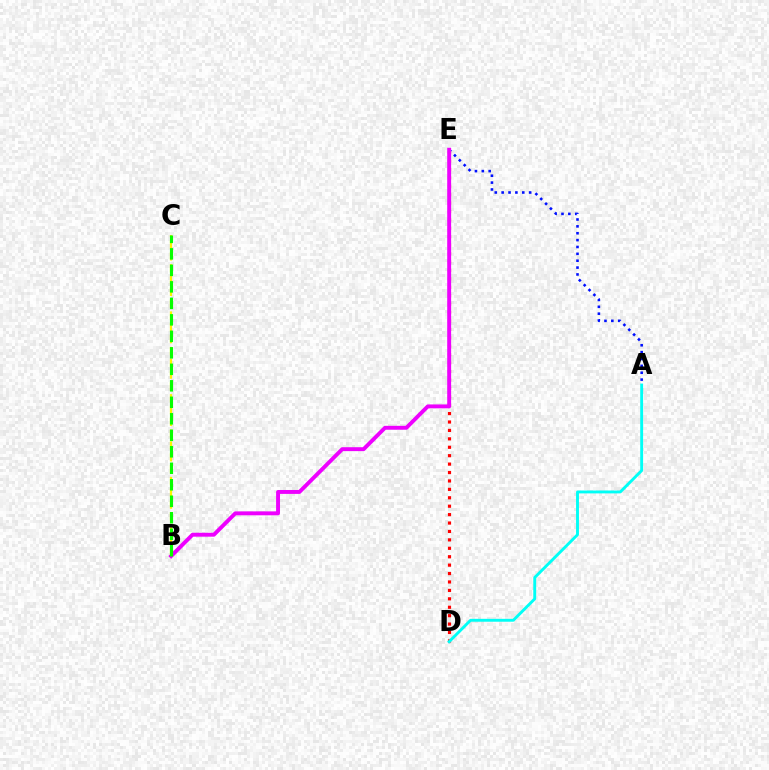{('A', 'E'): [{'color': '#0010ff', 'line_style': 'dotted', 'thickness': 1.87}], ('B', 'C'): [{'color': '#fcf500', 'line_style': 'dashed', 'thickness': 1.61}, {'color': '#08ff00', 'line_style': 'dashed', 'thickness': 2.24}], ('D', 'E'): [{'color': '#ff0000', 'line_style': 'dotted', 'thickness': 2.29}], ('B', 'E'): [{'color': '#ee00ff', 'line_style': 'solid', 'thickness': 2.81}], ('A', 'D'): [{'color': '#00fff6', 'line_style': 'solid', 'thickness': 2.08}]}